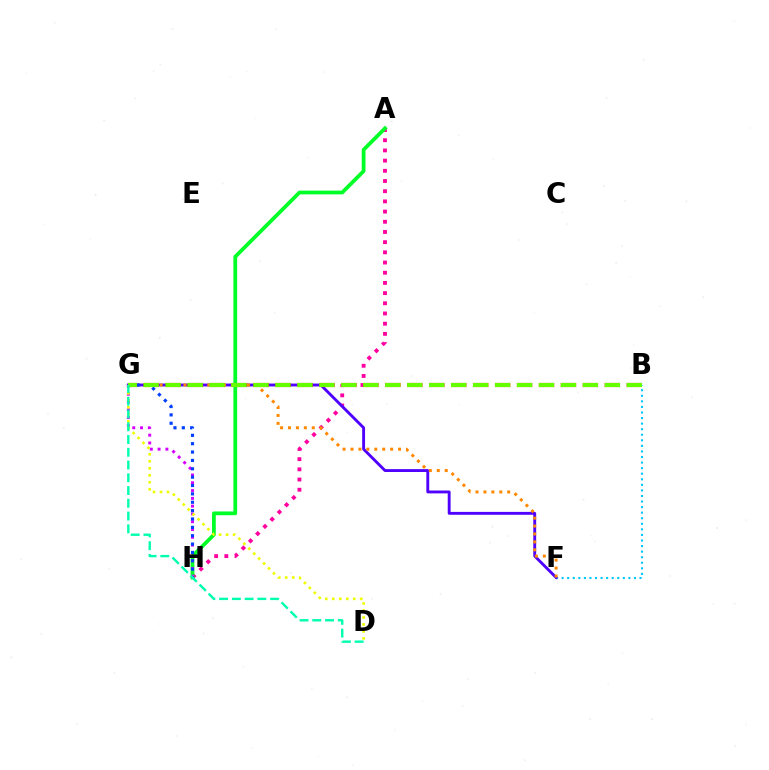{('A', 'H'): [{'color': '#ff00a0', 'line_style': 'dotted', 'thickness': 2.77}, {'color': '#00ff27', 'line_style': 'solid', 'thickness': 2.71}], ('B', 'F'): [{'color': '#00c7ff', 'line_style': 'dotted', 'thickness': 1.51}], ('F', 'G'): [{'color': '#4f00ff', 'line_style': 'solid', 'thickness': 2.07}, {'color': '#ff8800', 'line_style': 'dotted', 'thickness': 2.15}], ('G', 'H'): [{'color': '#d600ff', 'line_style': 'dotted', 'thickness': 2.12}, {'color': '#003fff', 'line_style': 'dotted', 'thickness': 2.27}], ('D', 'G'): [{'color': '#eeff00', 'line_style': 'dotted', 'thickness': 1.9}, {'color': '#00ffaf', 'line_style': 'dashed', 'thickness': 1.73}], ('B', 'G'): [{'color': '#ff0000', 'line_style': 'dashed', 'thickness': 2.98}, {'color': '#66ff00', 'line_style': 'dashed', 'thickness': 2.98}]}